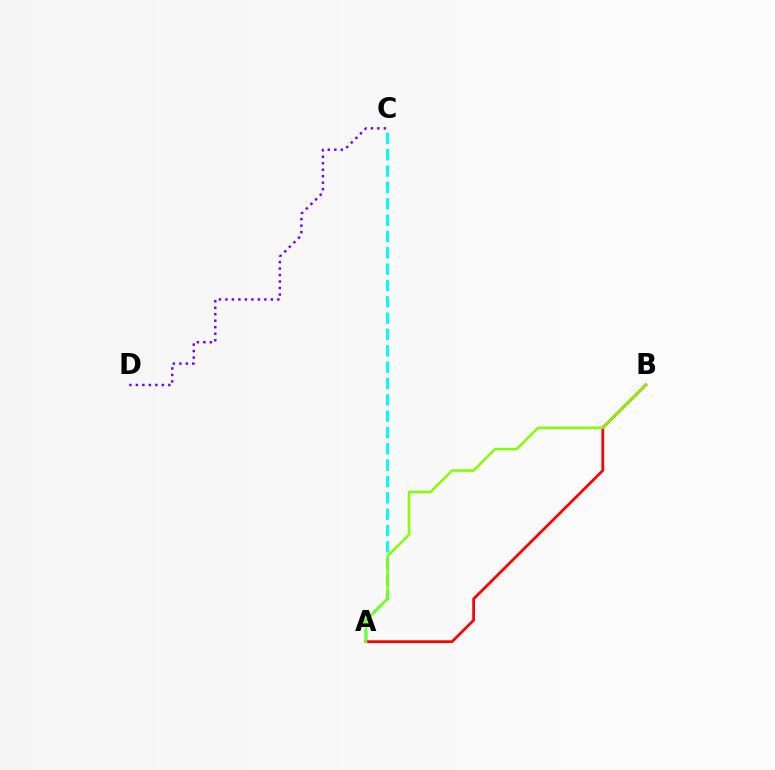{('A', 'C'): [{'color': '#00fff6', 'line_style': 'dashed', 'thickness': 2.22}], ('C', 'D'): [{'color': '#7200ff', 'line_style': 'dotted', 'thickness': 1.76}], ('A', 'B'): [{'color': '#ff0000', 'line_style': 'solid', 'thickness': 1.99}, {'color': '#84ff00', 'line_style': 'solid', 'thickness': 1.81}]}